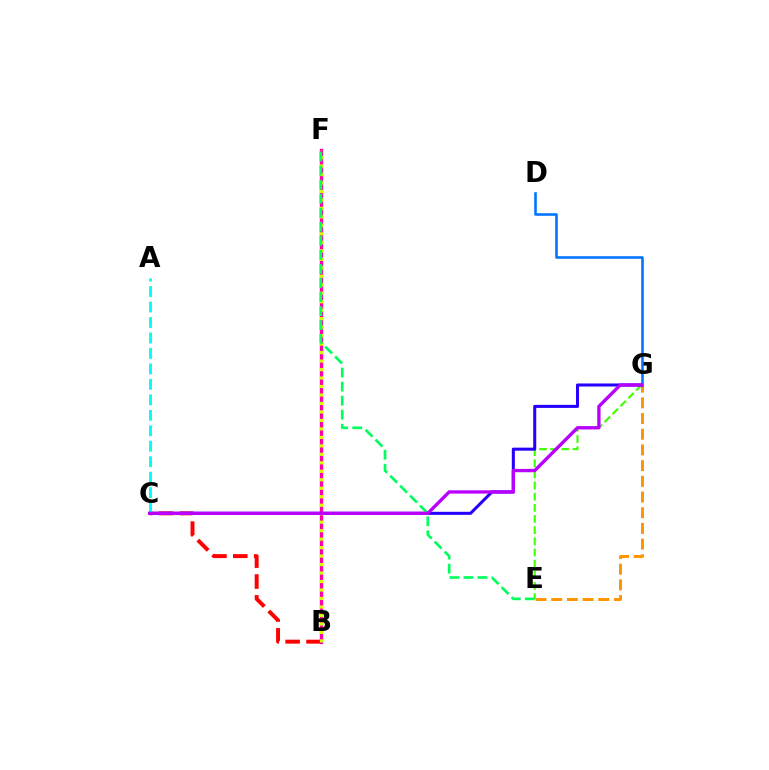{('E', 'G'): [{'color': '#ff9400', 'line_style': 'dashed', 'thickness': 2.13}, {'color': '#3dff00', 'line_style': 'dashed', 'thickness': 1.52}], ('B', 'C'): [{'color': '#ff0000', 'line_style': 'dashed', 'thickness': 2.84}], ('B', 'F'): [{'color': '#ff00ac', 'line_style': 'solid', 'thickness': 2.41}, {'color': '#d1ff00', 'line_style': 'dotted', 'thickness': 2.3}], ('C', 'G'): [{'color': '#2500ff', 'line_style': 'solid', 'thickness': 2.19}, {'color': '#b900ff', 'line_style': 'solid', 'thickness': 2.4}], ('E', 'F'): [{'color': '#00ff5c', 'line_style': 'dashed', 'thickness': 1.91}], ('A', 'C'): [{'color': '#00fff6', 'line_style': 'dashed', 'thickness': 2.1}], ('D', 'G'): [{'color': '#0074ff', 'line_style': 'solid', 'thickness': 1.86}]}